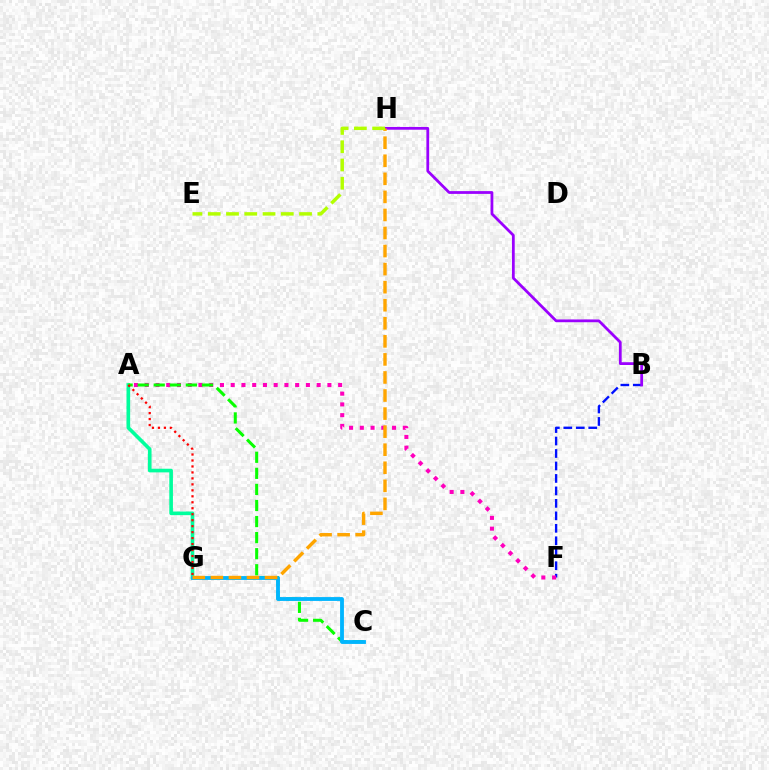{('A', 'G'): [{'color': '#00ff9d', 'line_style': 'solid', 'thickness': 2.62}, {'color': '#ff0000', 'line_style': 'dotted', 'thickness': 1.62}], ('B', 'F'): [{'color': '#0010ff', 'line_style': 'dashed', 'thickness': 1.69}], ('A', 'F'): [{'color': '#ff00bd', 'line_style': 'dotted', 'thickness': 2.92}], ('A', 'C'): [{'color': '#08ff00', 'line_style': 'dashed', 'thickness': 2.18}], ('B', 'H'): [{'color': '#9b00ff', 'line_style': 'solid', 'thickness': 2.0}], ('C', 'G'): [{'color': '#00b5ff', 'line_style': 'solid', 'thickness': 2.76}], ('G', 'H'): [{'color': '#ffa500', 'line_style': 'dashed', 'thickness': 2.45}], ('E', 'H'): [{'color': '#b3ff00', 'line_style': 'dashed', 'thickness': 2.48}]}